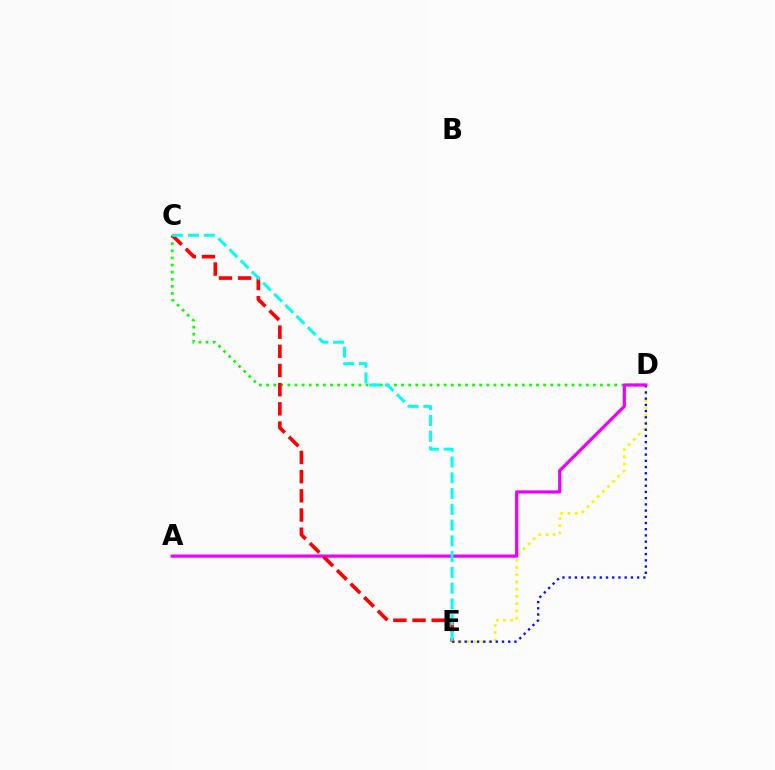{('C', 'D'): [{'color': '#08ff00', 'line_style': 'dotted', 'thickness': 1.93}], ('D', 'E'): [{'color': '#fcf500', 'line_style': 'dotted', 'thickness': 1.96}, {'color': '#0010ff', 'line_style': 'dotted', 'thickness': 1.69}], ('A', 'D'): [{'color': '#ee00ff', 'line_style': 'solid', 'thickness': 2.31}], ('C', 'E'): [{'color': '#ff0000', 'line_style': 'dashed', 'thickness': 2.61}, {'color': '#00fff6', 'line_style': 'dashed', 'thickness': 2.14}]}